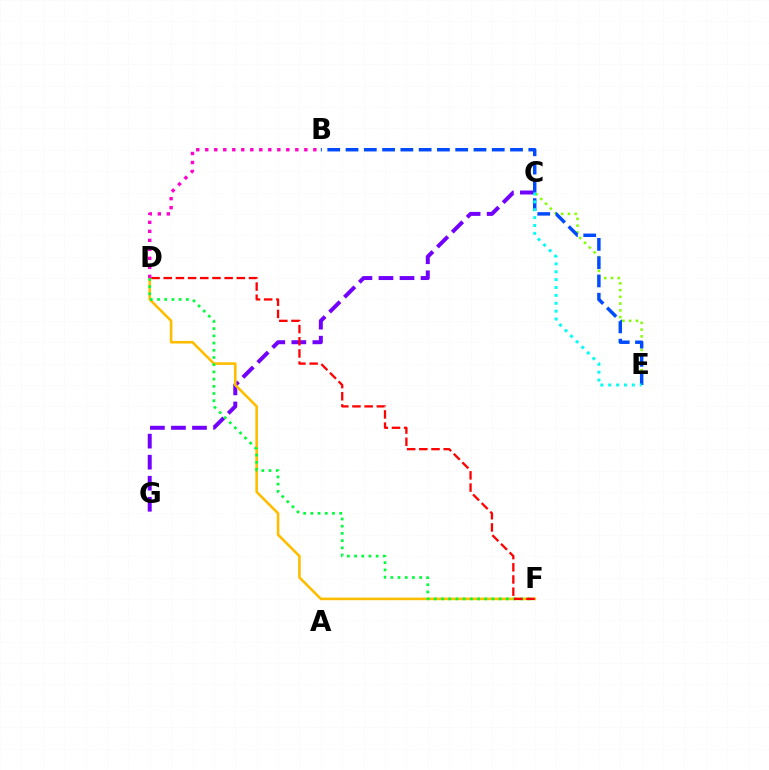{('C', 'G'): [{'color': '#7200ff', 'line_style': 'dashed', 'thickness': 2.86}], ('D', 'F'): [{'color': '#ffbd00', 'line_style': 'solid', 'thickness': 1.88}, {'color': '#00ff39', 'line_style': 'dotted', 'thickness': 1.96}, {'color': '#ff0000', 'line_style': 'dashed', 'thickness': 1.65}], ('C', 'E'): [{'color': '#84ff00', 'line_style': 'dotted', 'thickness': 1.84}, {'color': '#00fff6', 'line_style': 'dotted', 'thickness': 2.14}], ('B', 'E'): [{'color': '#004bff', 'line_style': 'dashed', 'thickness': 2.48}], ('B', 'D'): [{'color': '#ff00cf', 'line_style': 'dotted', 'thickness': 2.45}]}